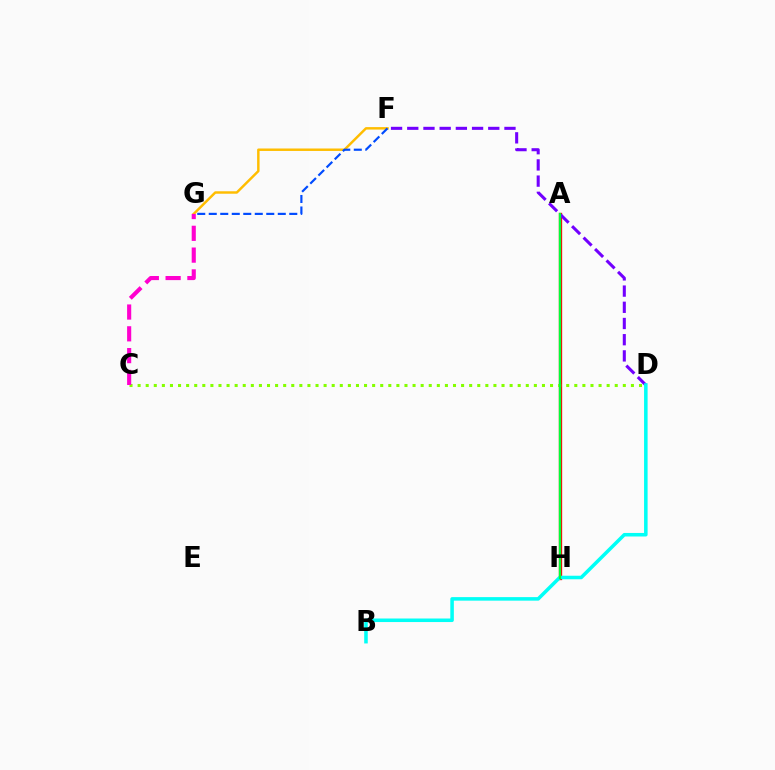{('A', 'H'): [{'color': '#ff0000', 'line_style': 'solid', 'thickness': 2.39}, {'color': '#00ff39', 'line_style': 'solid', 'thickness': 1.67}], ('F', 'G'): [{'color': '#ffbd00', 'line_style': 'solid', 'thickness': 1.77}, {'color': '#004bff', 'line_style': 'dashed', 'thickness': 1.56}], ('D', 'F'): [{'color': '#7200ff', 'line_style': 'dashed', 'thickness': 2.2}], ('B', 'D'): [{'color': '#00fff6', 'line_style': 'solid', 'thickness': 2.55}], ('C', 'D'): [{'color': '#84ff00', 'line_style': 'dotted', 'thickness': 2.2}], ('C', 'G'): [{'color': '#ff00cf', 'line_style': 'dashed', 'thickness': 2.96}]}